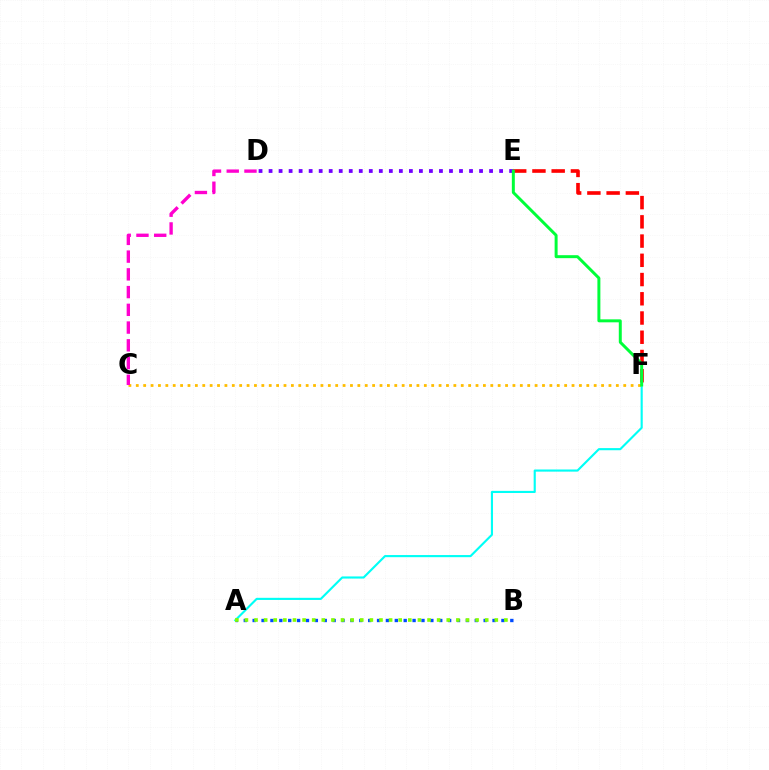{('D', 'E'): [{'color': '#7200ff', 'line_style': 'dotted', 'thickness': 2.72}], ('A', 'F'): [{'color': '#00fff6', 'line_style': 'solid', 'thickness': 1.54}], ('C', 'F'): [{'color': '#ffbd00', 'line_style': 'dotted', 'thickness': 2.01}], ('A', 'B'): [{'color': '#004bff', 'line_style': 'dotted', 'thickness': 2.41}, {'color': '#84ff00', 'line_style': 'dotted', 'thickness': 2.61}], ('E', 'F'): [{'color': '#ff0000', 'line_style': 'dashed', 'thickness': 2.61}, {'color': '#00ff39', 'line_style': 'solid', 'thickness': 2.14}], ('C', 'D'): [{'color': '#ff00cf', 'line_style': 'dashed', 'thickness': 2.41}]}